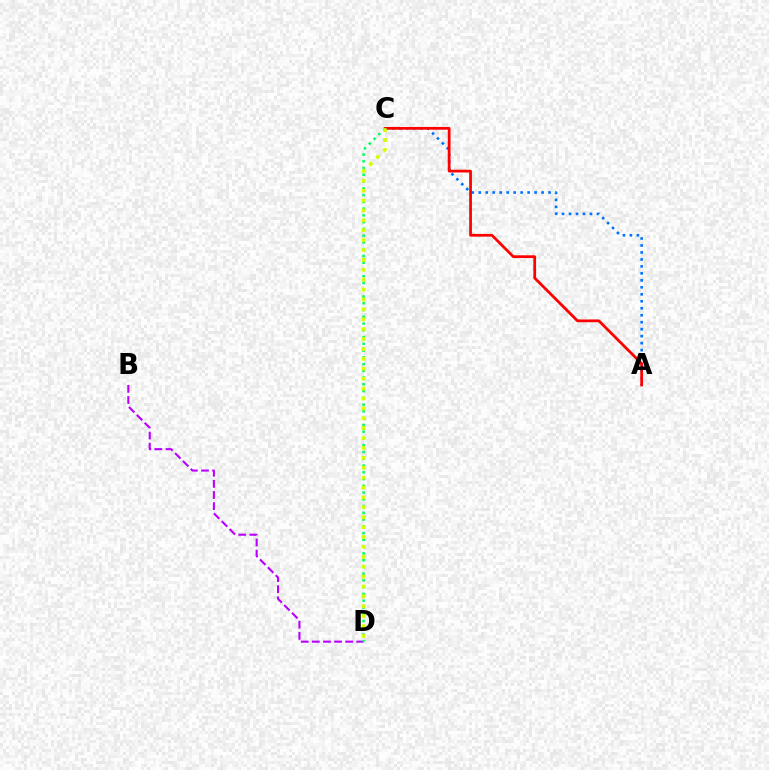{('A', 'C'): [{'color': '#0074ff', 'line_style': 'dotted', 'thickness': 1.9}, {'color': '#ff0000', 'line_style': 'solid', 'thickness': 1.98}], ('B', 'D'): [{'color': '#b900ff', 'line_style': 'dashed', 'thickness': 1.51}], ('C', 'D'): [{'color': '#00ff5c', 'line_style': 'dotted', 'thickness': 1.84}, {'color': '#d1ff00', 'line_style': 'dotted', 'thickness': 2.69}]}